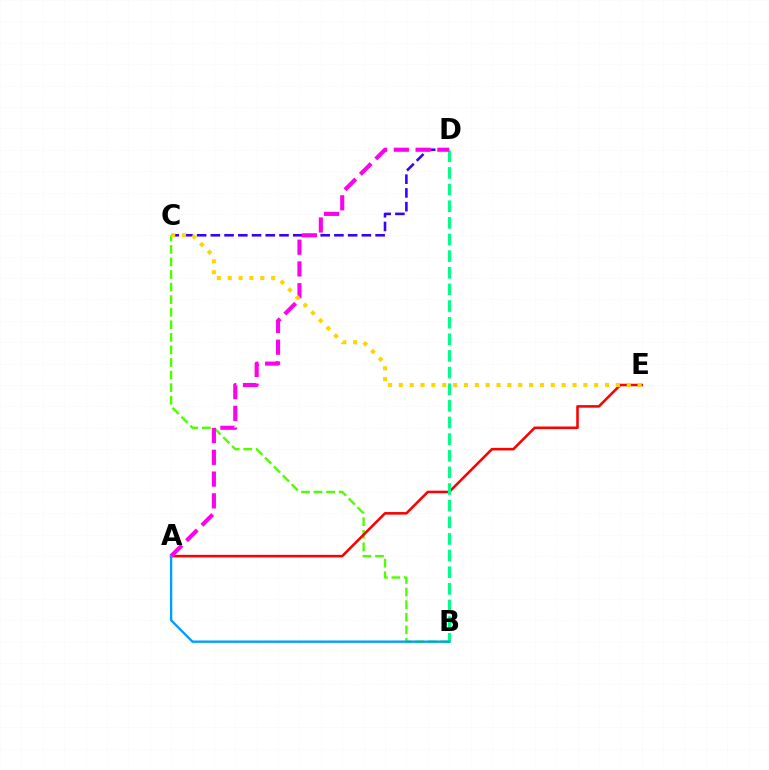{('B', 'C'): [{'color': '#4fff00', 'line_style': 'dashed', 'thickness': 1.71}], ('C', 'D'): [{'color': '#3700ff', 'line_style': 'dashed', 'thickness': 1.87}], ('A', 'E'): [{'color': '#ff0000', 'line_style': 'solid', 'thickness': 1.85}], ('B', 'D'): [{'color': '#00ff86', 'line_style': 'dashed', 'thickness': 2.26}], ('A', 'D'): [{'color': '#ff00ed', 'line_style': 'dashed', 'thickness': 2.96}], ('C', 'E'): [{'color': '#ffd500', 'line_style': 'dotted', 'thickness': 2.95}], ('A', 'B'): [{'color': '#009eff', 'line_style': 'solid', 'thickness': 1.69}]}